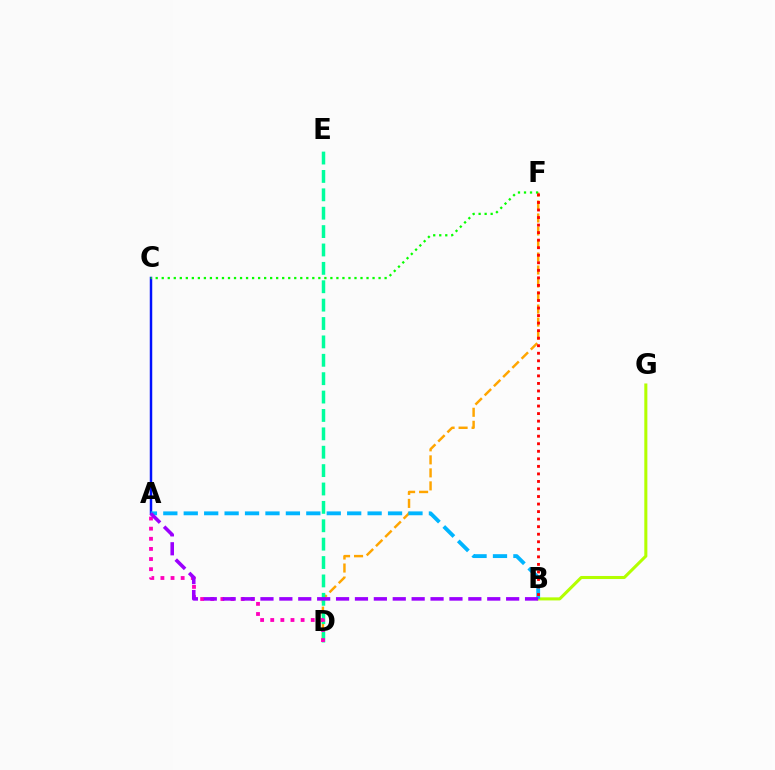{('D', 'F'): [{'color': '#ffa500', 'line_style': 'dashed', 'thickness': 1.77}], ('D', 'E'): [{'color': '#00ff9d', 'line_style': 'dashed', 'thickness': 2.5}], ('B', 'G'): [{'color': '#b3ff00', 'line_style': 'solid', 'thickness': 2.2}], ('A', 'D'): [{'color': '#ff00bd', 'line_style': 'dotted', 'thickness': 2.75}], ('A', 'C'): [{'color': '#0010ff', 'line_style': 'solid', 'thickness': 1.78}], ('C', 'F'): [{'color': '#08ff00', 'line_style': 'dotted', 'thickness': 1.64}], ('A', 'B'): [{'color': '#00b5ff', 'line_style': 'dashed', 'thickness': 2.78}, {'color': '#9b00ff', 'line_style': 'dashed', 'thickness': 2.57}], ('B', 'F'): [{'color': '#ff0000', 'line_style': 'dotted', 'thickness': 2.05}]}